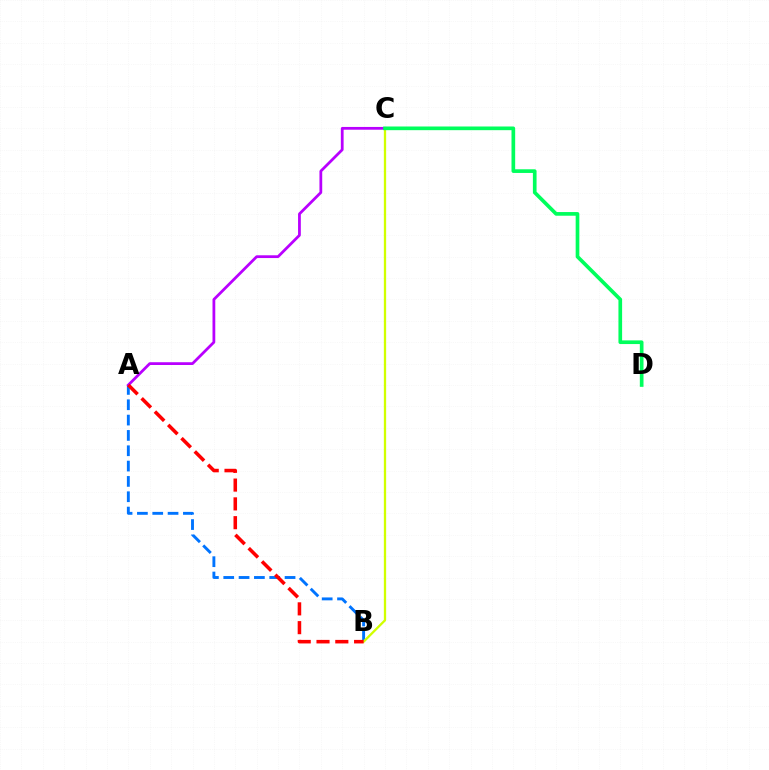{('A', 'B'): [{'color': '#0074ff', 'line_style': 'dashed', 'thickness': 2.08}, {'color': '#ff0000', 'line_style': 'dashed', 'thickness': 2.55}], ('B', 'C'): [{'color': '#d1ff00', 'line_style': 'solid', 'thickness': 1.66}], ('A', 'C'): [{'color': '#b900ff', 'line_style': 'solid', 'thickness': 1.99}], ('C', 'D'): [{'color': '#00ff5c', 'line_style': 'solid', 'thickness': 2.65}]}